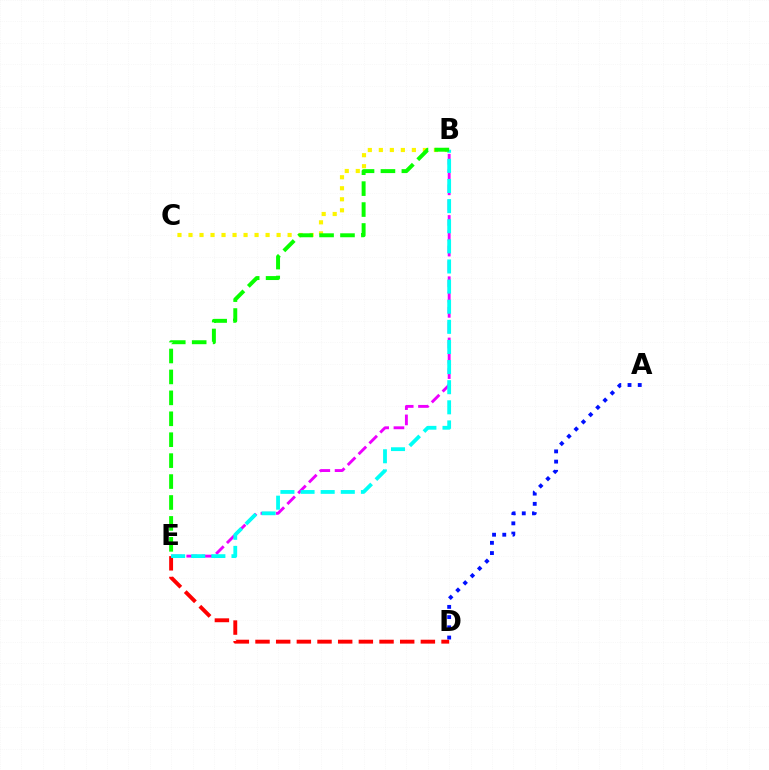{('D', 'E'): [{'color': '#ff0000', 'line_style': 'dashed', 'thickness': 2.81}], ('B', 'E'): [{'color': '#ee00ff', 'line_style': 'dashed', 'thickness': 2.08}, {'color': '#00fff6', 'line_style': 'dashed', 'thickness': 2.73}, {'color': '#08ff00', 'line_style': 'dashed', 'thickness': 2.84}], ('B', 'C'): [{'color': '#fcf500', 'line_style': 'dotted', 'thickness': 2.99}], ('A', 'D'): [{'color': '#0010ff', 'line_style': 'dotted', 'thickness': 2.78}]}